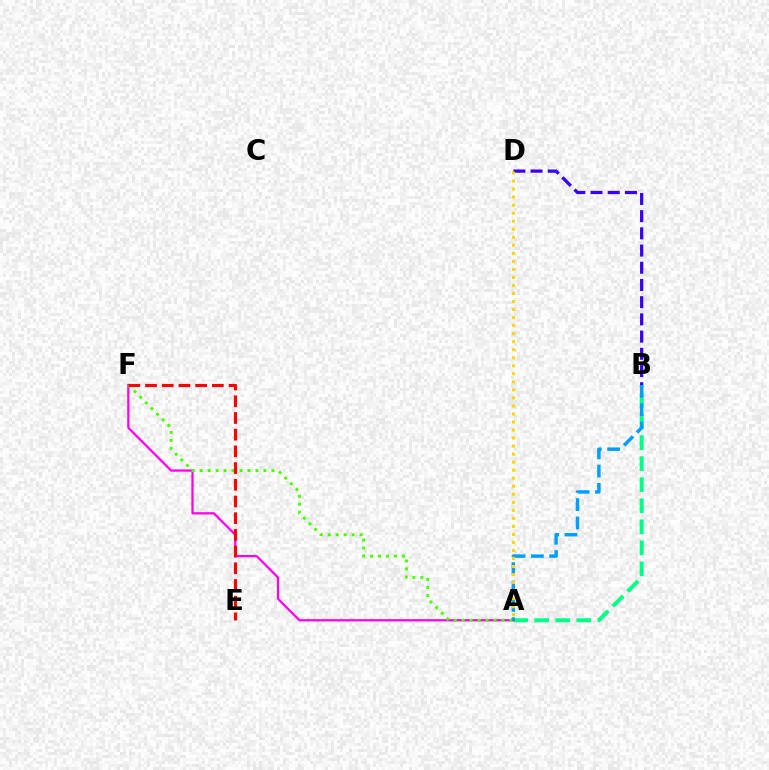{('A', 'B'): [{'color': '#00ff86', 'line_style': 'dashed', 'thickness': 2.86}, {'color': '#009eff', 'line_style': 'dashed', 'thickness': 2.49}], ('A', 'F'): [{'color': '#ff00ed', 'line_style': 'solid', 'thickness': 1.63}, {'color': '#4fff00', 'line_style': 'dotted', 'thickness': 2.16}], ('B', 'D'): [{'color': '#3700ff', 'line_style': 'dashed', 'thickness': 2.34}], ('A', 'D'): [{'color': '#ffd500', 'line_style': 'dotted', 'thickness': 2.18}], ('E', 'F'): [{'color': '#ff0000', 'line_style': 'dashed', 'thickness': 2.27}]}